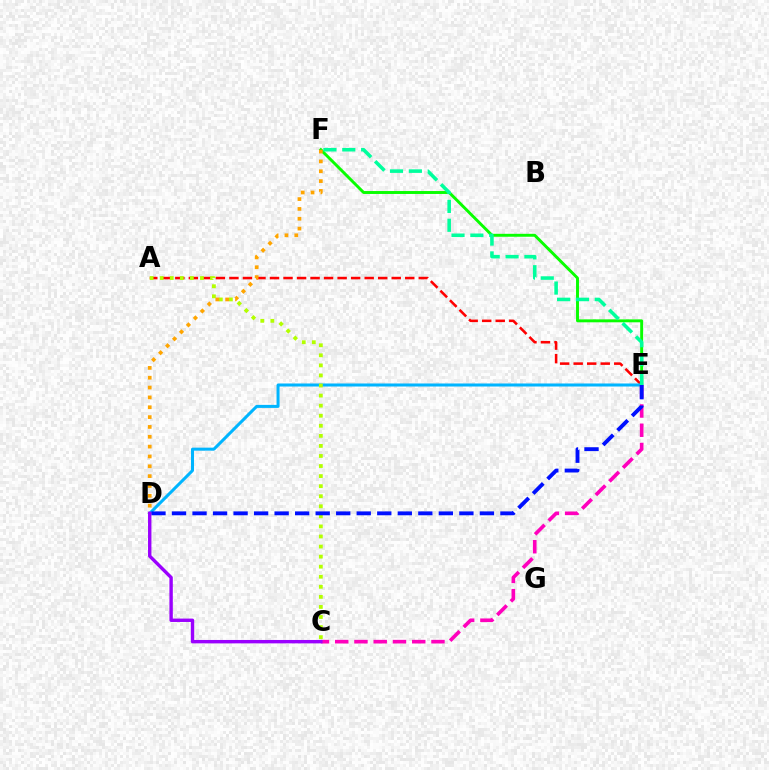{('A', 'E'): [{'color': '#ff0000', 'line_style': 'dashed', 'thickness': 1.84}], ('E', 'F'): [{'color': '#08ff00', 'line_style': 'solid', 'thickness': 2.11}, {'color': '#00ff9d', 'line_style': 'dashed', 'thickness': 2.56}], ('D', 'E'): [{'color': '#00b5ff', 'line_style': 'solid', 'thickness': 2.18}, {'color': '#0010ff', 'line_style': 'dashed', 'thickness': 2.79}], ('A', 'C'): [{'color': '#b3ff00', 'line_style': 'dotted', 'thickness': 2.73}], ('C', 'E'): [{'color': '#ff00bd', 'line_style': 'dashed', 'thickness': 2.62}], ('D', 'F'): [{'color': '#ffa500', 'line_style': 'dotted', 'thickness': 2.67}], ('C', 'D'): [{'color': '#9b00ff', 'line_style': 'solid', 'thickness': 2.44}]}